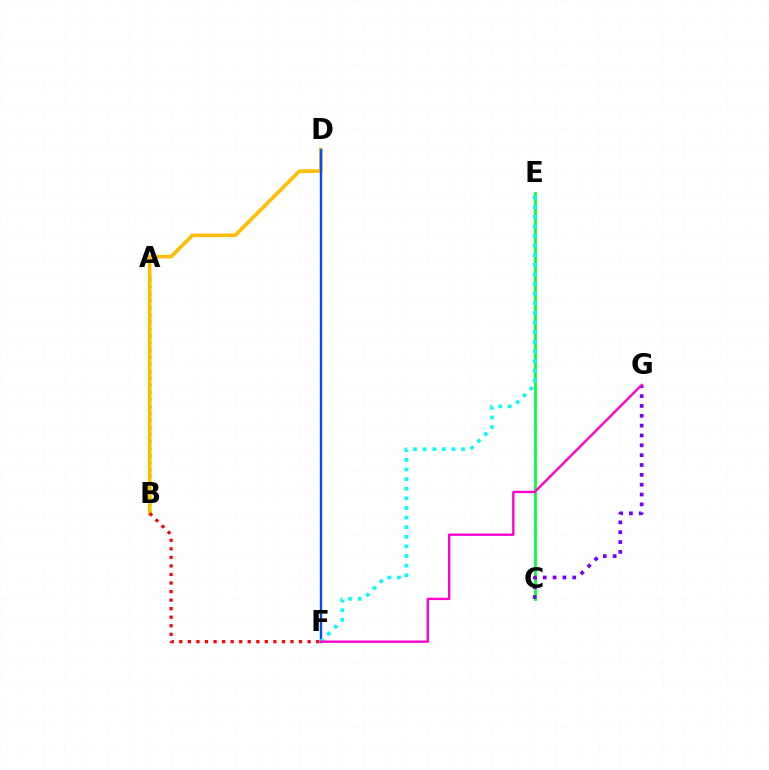{('C', 'E'): [{'color': '#00ff39', 'line_style': 'solid', 'thickness': 1.97}], ('A', 'B'): [{'color': '#84ff00', 'line_style': 'dotted', 'thickness': 1.91}], ('B', 'D'): [{'color': '#ffbd00', 'line_style': 'solid', 'thickness': 2.6}], ('B', 'F'): [{'color': '#ff0000', 'line_style': 'dotted', 'thickness': 2.32}], ('C', 'G'): [{'color': '#7200ff', 'line_style': 'dotted', 'thickness': 2.67}], ('D', 'F'): [{'color': '#004bff', 'line_style': 'solid', 'thickness': 1.7}], ('E', 'F'): [{'color': '#00fff6', 'line_style': 'dotted', 'thickness': 2.61}], ('F', 'G'): [{'color': '#ff00cf', 'line_style': 'solid', 'thickness': 1.71}]}